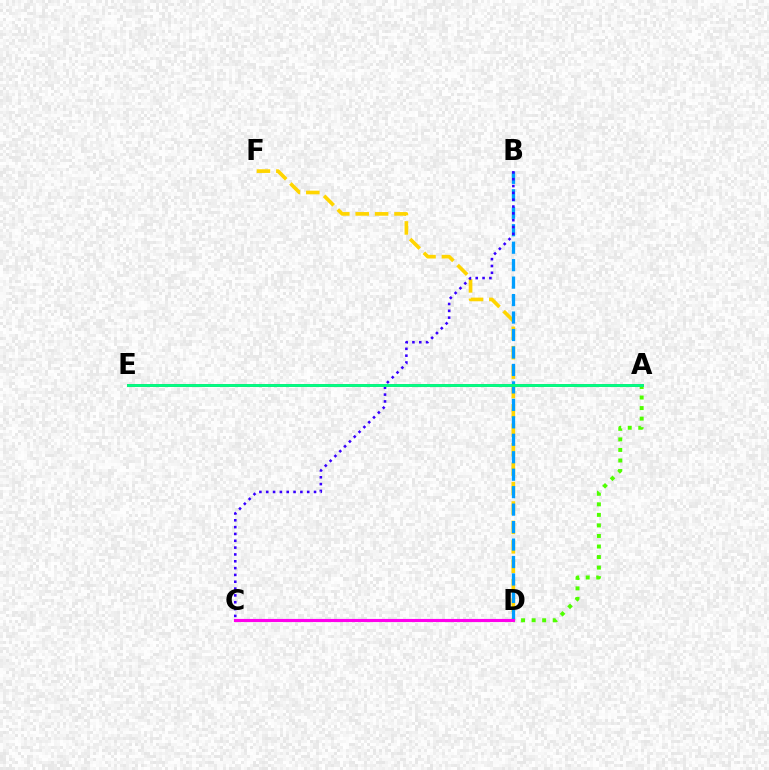{('D', 'F'): [{'color': '#ffd500', 'line_style': 'dashed', 'thickness': 2.64}], ('A', 'D'): [{'color': '#4fff00', 'line_style': 'dotted', 'thickness': 2.86}], ('B', 'D'): [{'color': '#009eff', 'line_style': 'dashed', 'thickness': 2.37}], ('B', 'C'): [{'color': '#3700ff', 'line_style': 'dotted', 'thickness': 1.86}], ('A', 'E'): [{'color': '#ff0000', 'line_style': 'solid', 'thickness': 2.04}, {'color': '#00ff86', 'line_style': 'solid', 'thickness': 2.08}], ('C', 'D'): [{'color': '#ff00ed', 'line_style': 'solid', 'thickness': 2.26}]}